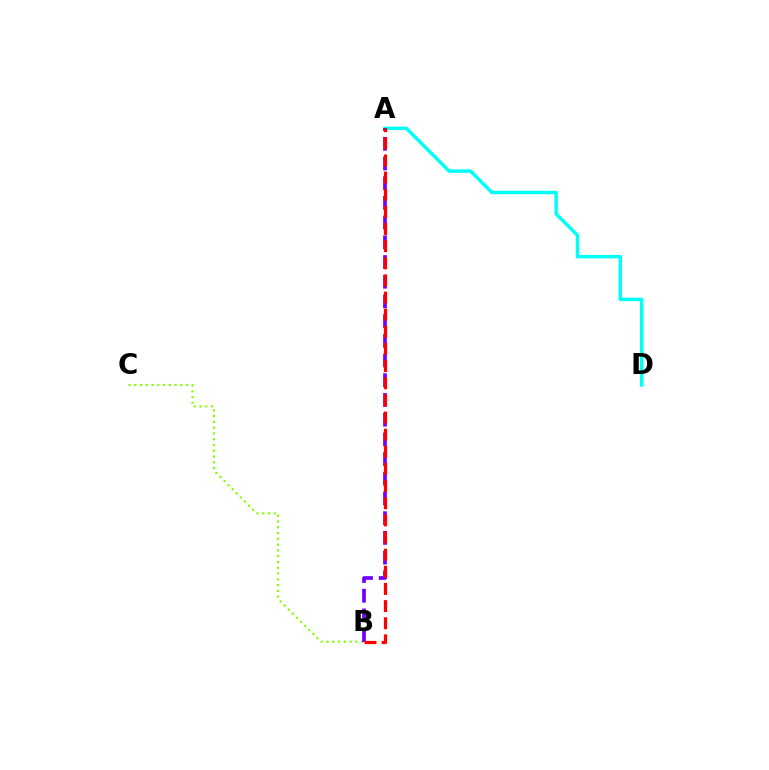{('B', 'C'): [{'color': '#84ff00', 'line_style': 'dotted', 'thickness': 1.57}], ('A', 'D'): [{'color': '#00fff6', 'line_style': 'solid', 'thickness': 2.48}], ('A', 'B'): [{'color': '#7200ff', 'line_style': 'dashed', 'thickness': 2.68}, {'color': '#ff0000', 'line_style': 'dashed', 'thickness': 2.33}]}